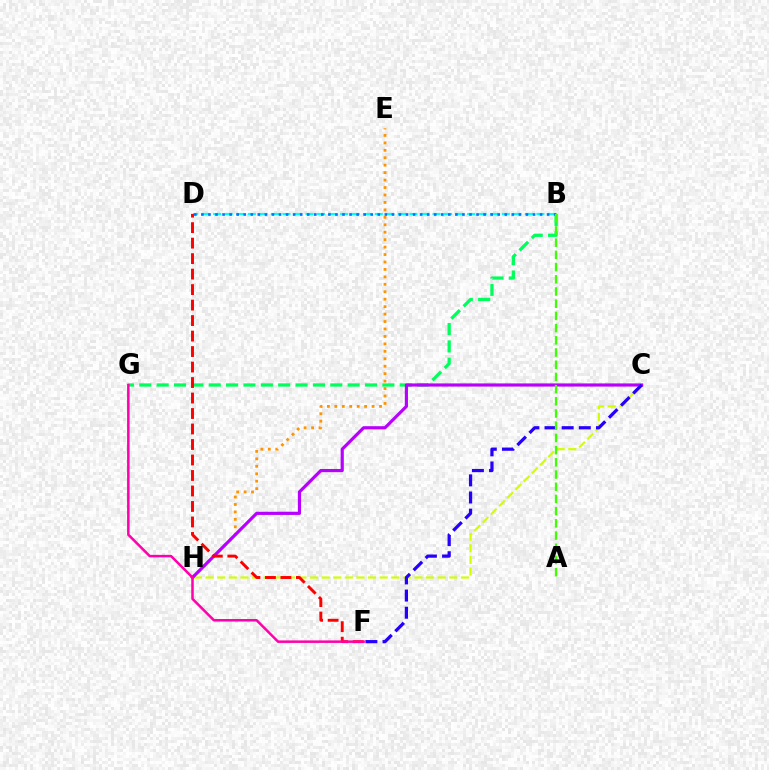{('B', 'D'): [{'color': '#00fff6', 'line_style': 'dashed', 'thickness': 1.57}, {'color': '#0074ff', 'line_style': 'dotted', 'thickness': 1.92}], ('B', 'G'): [{'color': '#00ff5c', 'line_style': 'dashed', 'thickness': 2.36}], ('C', 'H'): [{'color': '#d1ff00', 'line_style': 'dashed', 'thickness': 1.58}, {'color': '#b900ff', 'line_style': 'solid', 'thickness': 2.29}], ('E', 'H'): [{'color': '#ff9400', 'line_style': 'dotted', 'thickness': 2.02}], ('C', 'F'): [{'color': '#2500ff', 'line_style': 'dashed', 'thickness': 2.33}], ('D', 'F'): [{'color': '#ff0000', 'line_style': 'dashed', 'thickness': 2.1}], ('F', 'G'): [{'color': '#ff00ac', 'line_style': 'solid', 'thickness': 1.81}], ('A', 'B'): [{'color': '#3dff00', 'line_style': 'dashed', 'thickness': 1.66}]}